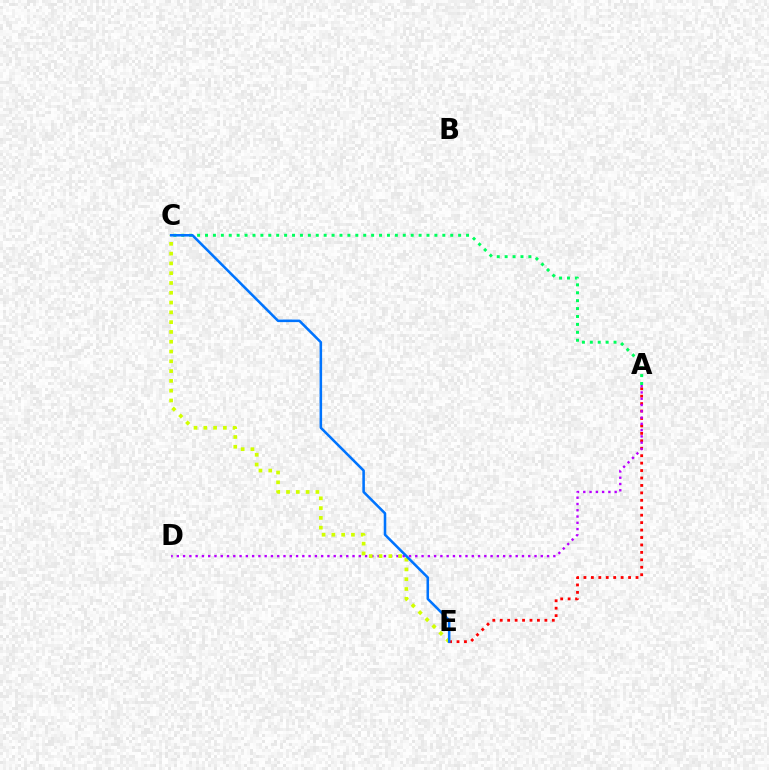{('A', 'E'): [{'color': '#ff0000', 'line_style': 'dotted', 'thickness': 2.02}], ('A', 'D'): [{'color': '#b900ff', 'line_style': 'dotted', 'thickness': 1.71}], ('C', 'E'): [{'color': '#d1ff00', 'line_style': 'dotted', 'thickness': 2.66}, {'color': '#0074ff', 'line_style': 'solid', 'thickness': 1.84}], ('A', 'C'): [{'color': '#00ff5c', 'line_style': 'dotted', 'thickness': 2.15}]}